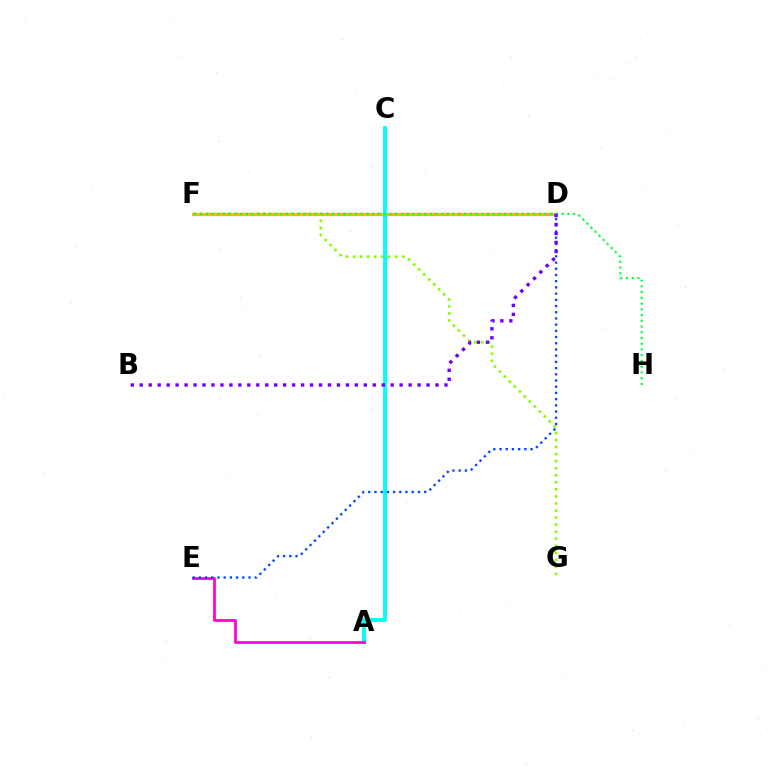{('F', 'G'): [{'color': '#84ff00', 'line_style': 'dotted', 'thickness': 1.92}], ('D', 'F'): [{'color': '#ff0000', 'line_style': 'solid', 'thickness': 2.24}, {'color': '#ffbd00', 'line_style': 'solid', 'thickness': 2.11}], ('A', 'C'): [{'color': '#00fff6', 'line_style': 'solid', 'thickness': 2.81}], ('A', 'E'): [{'color': '#ff00cf', 'line_style': 'solid', 'thickness': 1.98}], ('F', 'H'): [{'color': '#00ff39', 'line_style': 'dotted', 'thickness': 1.56}], ('D', 'E'): [{'color': '#004bff', 'line_style': 'dotted', 'thickness': 1.69}], ('B', 'D'): [{'color': '#7200ff', 'line_style': 'dotted', 'thickness': 2.43}]}